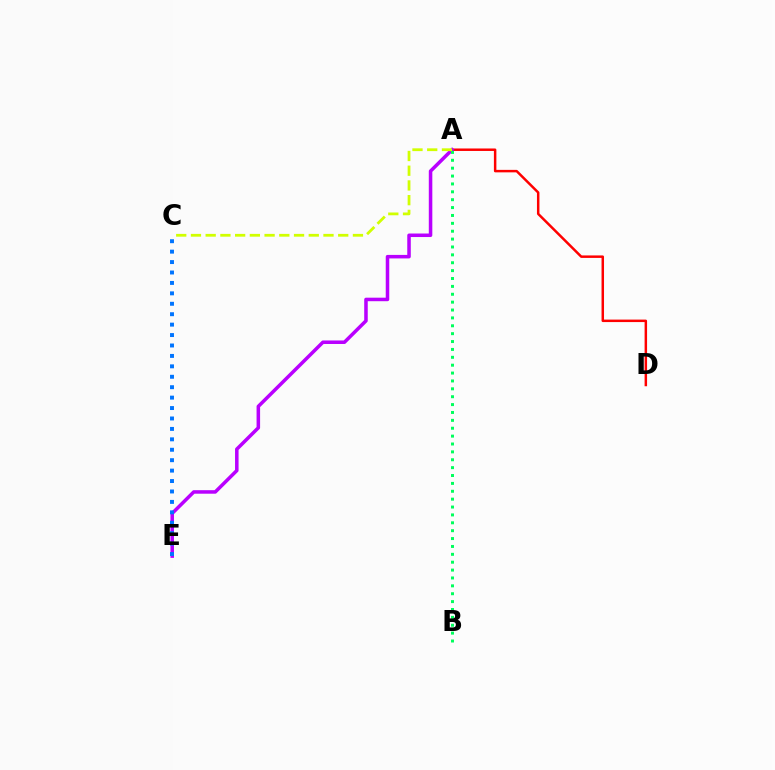{('A', 'D'): [{'color': '#ff0000', 'line_style': 'solid', 'thickness': 1.79}], ('A', 'E'): [{'color': '#b900ff', 'line_style': 'solid', 'thickness': 2.54}], ('A', 'B'): [{'color': '#00ff5c', 'line_style': 'dotted', 'thickness': 2.14}], ('A', 'C'): [{'color': '#d1ff00', 'line_style': 'dashed', 'thickness': 2.0}], ('C', 'E'): [{'color': '#0074ff', 'line_style': 'dotted', 'thickness': 2.83}]}